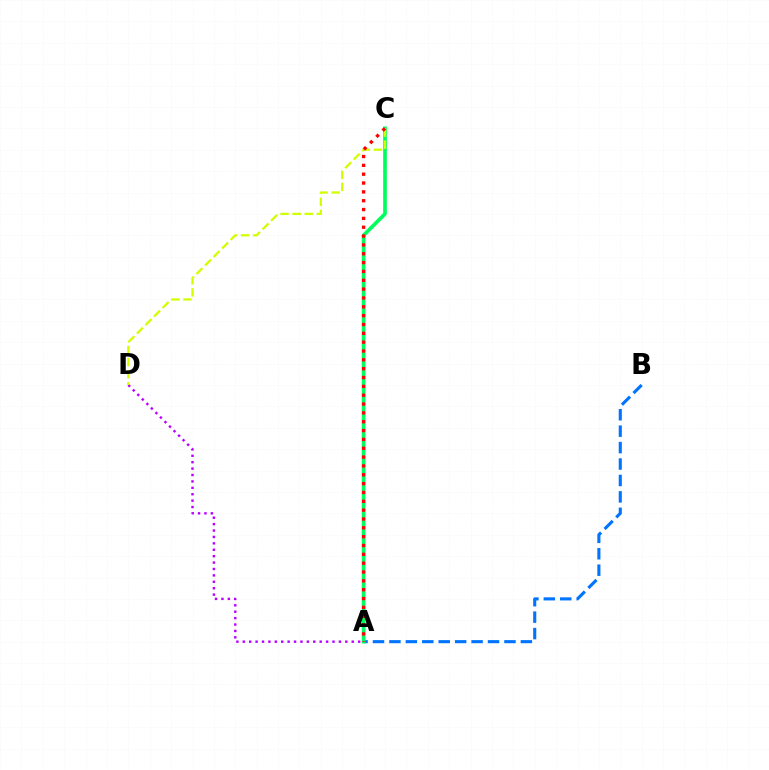{('A', 'B'): [{'color': '#0074ff', 'line_style': 'dashed', 'thickness': 2.23}], ('A', 'D'): [{'color': '#b900ff', 'line_style': 'dotted', 'thickness': 1.74}], ('A', 'C'): [{'color': '#00ff5c', 'line_style': 'solid', 'thickness': 2.65}, {'color': '#ff0000', 'line_style': 'dotted', 'thickness': 2.4}], ('C', 'D'): [{'color': '#d1ff00', 'line_style': 'dashed', 'thickness': 1.64}]}